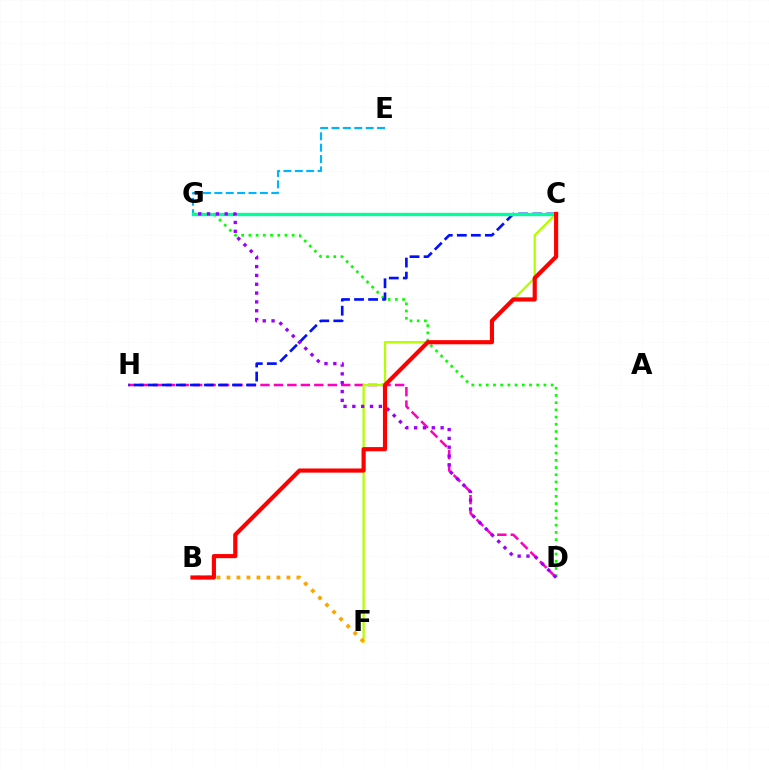{('D', 'H'): [{'color': '#ff00bd', 'line_style': 'dashed', 'thickness': 1.83}], ('E', 'G'): [{'color': '#00b5ff', 'line_style': 'dashed', 'thickness': 1.55}], ('C', 'F'): [{'color': '#b3ff00', 'line_style': 'solid', 'thickness': 1.64}], ('D', 'G'): [{'color': '#08ff00', 'line_style': 'dotted', 'thickness': 1.96}, {'color': '#9b00ff', 'line_style': 'dotted', 'thickness': 2.4}], ('C', 'H'): [{'color': '#0010ff', 'line_style': 'dashed', 'thickness': 1.91}], ('B', 'F'): [{'color': '#ffa500', 'line_style': 'dotted', 'thickness': 2.71}], ('C', 'G'): [{'color': '#00ff9d', 'line_style': 'solid', 'thickness': 2.41}], ('B', 'C'): [{'color': '#ff0000', 'line_style': 'solid', 'thickness': 2.99}]}